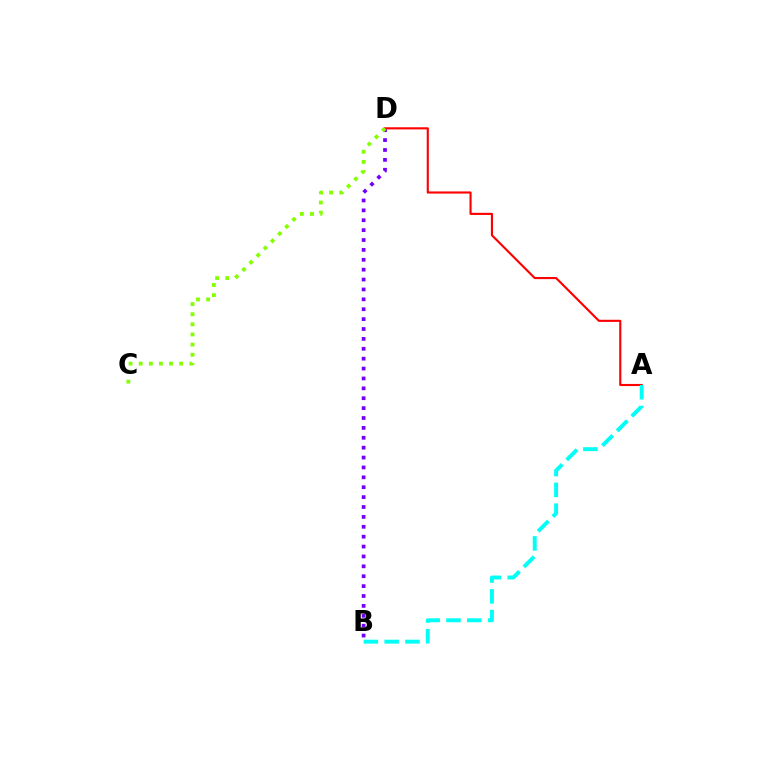{('B', 'D'): [{'color': '#7200ff', 'line_style': 'dotted', 'thickness': 2.69}], ('A', 'D'): [{'color': '#ff0000', 'line_style': 'solid', 'thickness': 1.53}], ('C', 'D'): [{'color': '#84ff00', 'line_style': 'dotted', 'thickness': 2.75}], ('A', 'B'): [{'color': '#00fff6', 'line_style': 'dashed', 'thickness': 2.83}]}